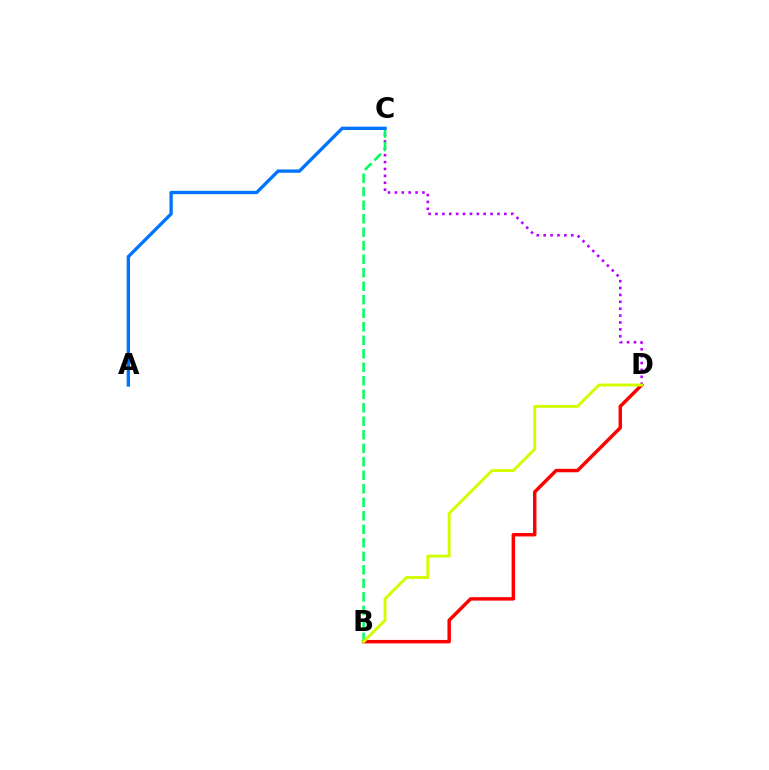{('B', 'D'): [{'color': '#ff0000', 'line_style': 'solid', 'thickness': 2.48}, {'color': '#d1ff00', 'line_style': 'solid', 'thickness': 2.1}], ('C', 'D'): [{'color': '#b900ff', 'line_style': 'dotted', 'thickness': 1.87}], ('B', 'C'): [{'color': '#00ff5c', 'line_style': 'dashed', 'thickness': 1.83}], ('A', 'C'): [{'color': '#0074ff', 'line_style': 'solid', 'thickness': 2.4}]}